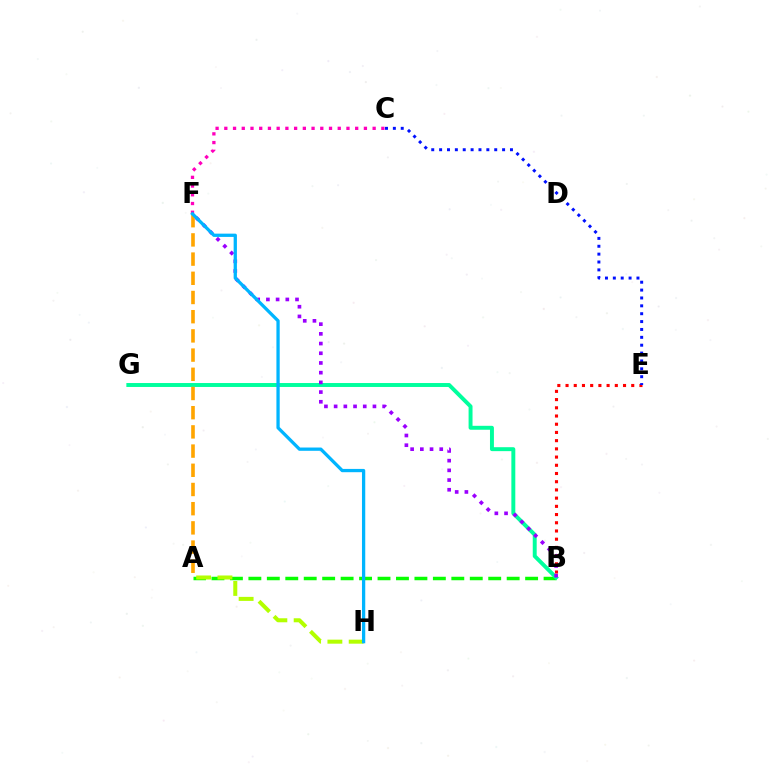{('B', 'E'): [{'color': '#ff0000', 'line_style': 'dotted', 'thickness': 2.23}], ('A', 'B'): [{'color': '#08ff00', 'line_style': 'dashed', 'thickness': 2.51}], ('A', 'H'): [{'color': '#b3ff00', 'line_style': 'dashed', 'thickness': 2.89}], ('C', 'F'): [{'color': '#ff00bd', 'line_style': 'dotted', 'thickness': 2.37}], ('C', 'E'): [{'color': '#0010ff', 'line_style': 'dotted', 'thickness': 2.14}], ('B', 'G'): [{'color': '#00ff9d', 'line_style': 'solid', 'thickness': 2.83}], ('A', 'F'): [{'color': '#ffa500', 'line_style': 'dashed', 'thickness': 2.61}], ('B', 'F'): [{'color': '#9b00ff', 'line_style': 'dotted', 'thickness': 2.64}], ('F', 'H'): [{'color': '#00b5ff', 'line_style': 'solid', 'thickness': 2.36}]}